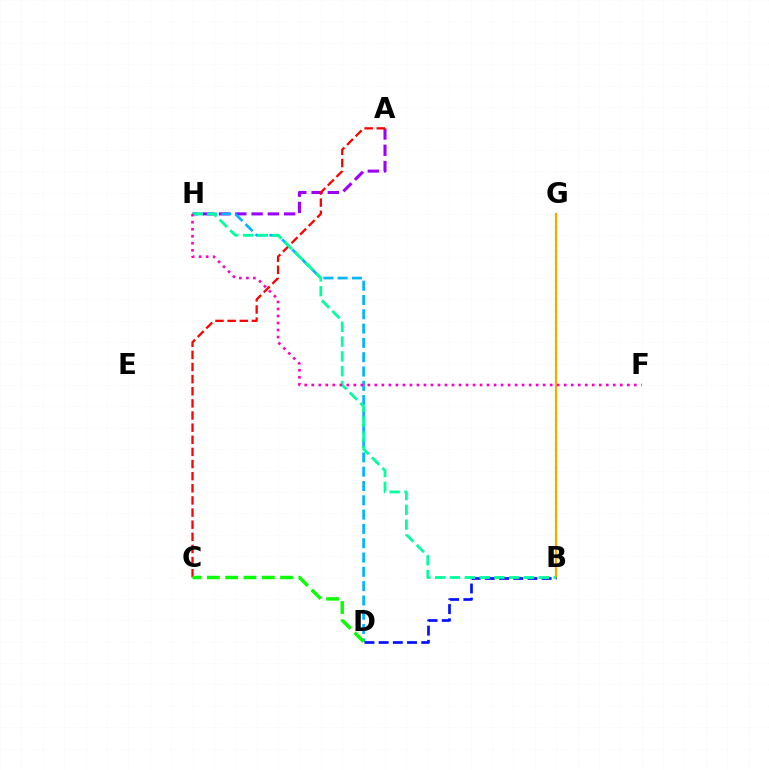{('A', 'H'): [{'color': '#9b00ff', 'line_style': 'dashed', 'thickness': 2.21}], ('B', 'G'): [{'color': '#b3ff00', 'line_style': 'dotted', 'thickness': 1.63}, {'color': '#ffa500', 'line_style': 'solid', 'thickness': 1.58}], ('D', 'H'): [{'color': '#00b5ff', 'line_style': 'dashed', 'thickness': 1.94}], ('A', 'C'): [{'color': '#ff0000', 'line_style': 'dashed', 'thickness': 1.65}], ('C', 'D'): [{'color': '#08ff00', 'line_style': 'dashed', 'thickness': 2.49}], ('B', 'D'): [{'color': '#0010ff', 'line_style': 'dashed', 'thickness': 1.93}], ('B', 'H'): [{'color': '#00ff9d', 'line_style': 'dashed', 'thickness': 2.01}], ('F', 'H'): [{'color': '#ff00bd', 'line_style': 'dotted', 'thickness': 1.91}]}